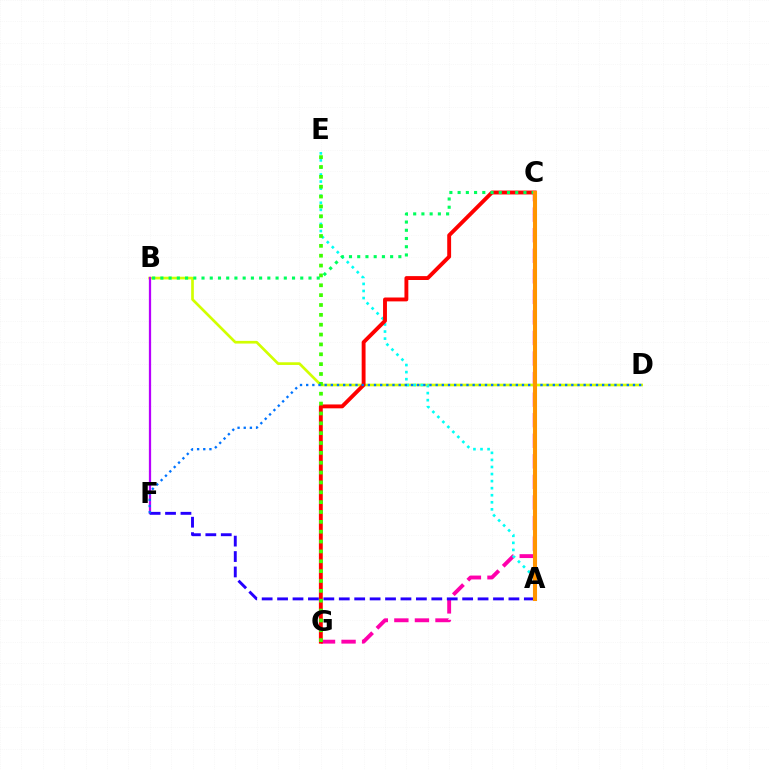{('C', 'G'): [{'color': '#ff00ac', 'line_style': 'dashed', 'thickness': 2.79}, {'color': '#ff0000', 'line_style': 'solid', 'thickness': 2.79}], ('B', 'D'): [{'color': '#d1ff00', 'line_style': 'solid', 'thickness': 1.93}], ('B', 'F'): [{'color': '#b900ff', 'line_style': 'solid', 'thickness': 1.63}], ('A', 'E'): [{'color': '#00fff6', 'line_style': 'dotted', 'thickness': 1.92}], ('E', 'G'): [{'color': '#3dff00', 'line_style': 'dotted', 'thickness': 2.68}], ('A', 'F'): [{'color': '#2500ff', 'line_style': 'dashed', 'thickness': 2.1}], ('B', 'C'): [{'color': '#00ff5c', 'line_style': 'dotted', 'thickness': 2.24}], ('D', 'F'): [{'color': '#0074ff', 'line_style': 'dotted', 'thickness': 1.68}], ('A', 'C'): [{'color': '#ff9400', 'line_style': 'solid', 'thickness': 2.94}]}